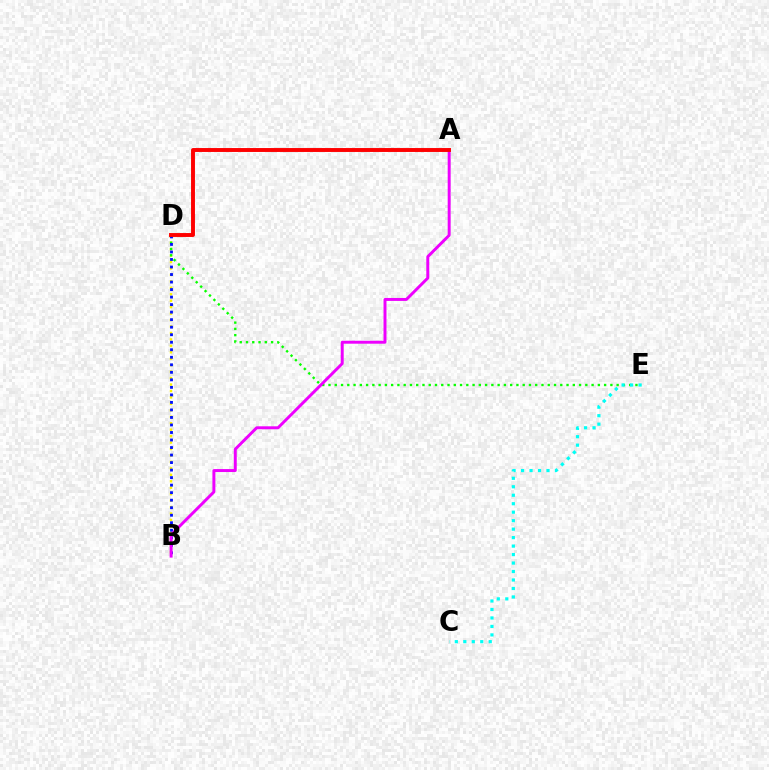{('B', 'D'): [{'color': '#fcf500', 'line_style': 'dotted', 'thickness': 1.75}, {'color': '#0010ff', 'line_style': 'dotted', 'thickness': 2.04}], ('D', 'E'): [{'color': '#08ff00', 'line_style': 'dotted', 'thickness': 1.7}], ('C', 'E'): [{'color': '#00fff6', 'line_style': 'dotted', 'thickness': 2.3}], ('A', 'B'): [{'color': '#ee00ff', 'line_style': 'solid', 'thickness': 2.13}], ('A', 'D'): [{'color': '#ff0000', 'line_style': 'solid', 'thickness': 2.82}]}